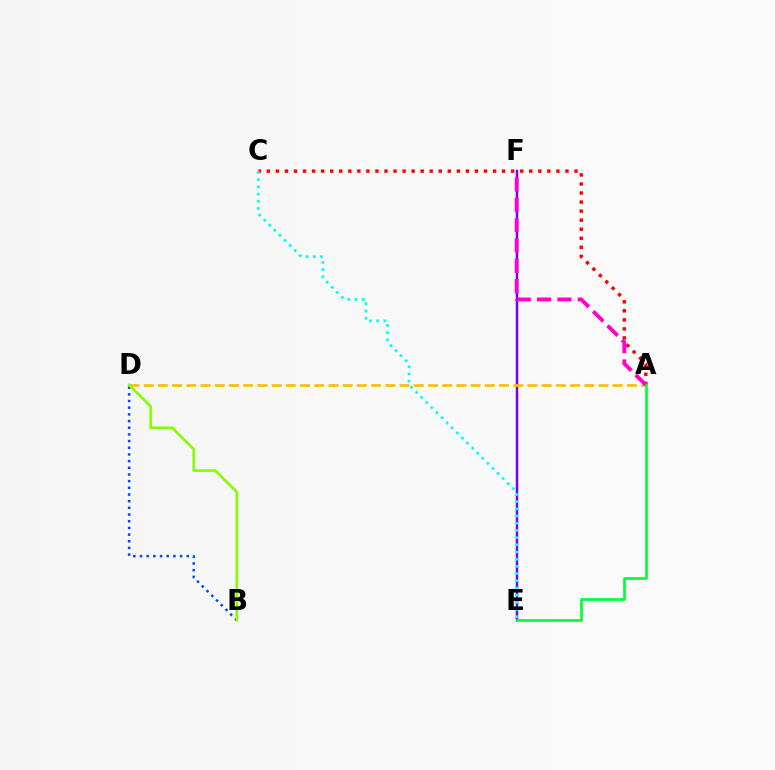{('A', 'C'): [{'color': '#ff0000', 'line_style': 'dotted', 'thickness': 2.46}], ('E', 'F'): [{'color': '#7200ff', 'line_style': 'solid', 'thickness': 1.79}], ('A', 'D'): [{'color': '#ffbd00', 'line_style': 'dashed', 'thickness': 1.93}], ('A', 'F'): [{'color': '#ff00cf', 'line_style': 'dashed', 'thickness': 2.76}], ('A', 'E'): [{'color': '#00ff39', 'line_style': 'solid', 'thickness': 1.94}], ('B', 'D'): [{'color': '#004bff', 'line_style': 'dotted', 'thickness': 1.81}, {'color': '#84ff00', 'line_style': 'solid', 'thickness': 1.89}], ('C', 'E'): [{'color': '#00fff6', 'line_style': 'dotted', 'thickness': 1.95}]}